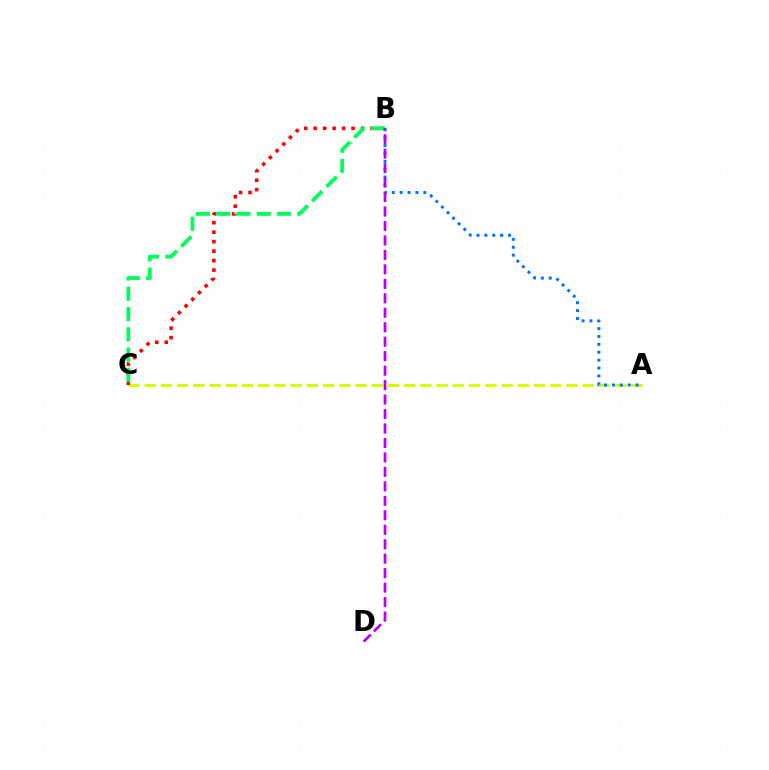{('A', 'C'): [{'color': '#d1ff00', 'line_style': 'dashed', 'thickness': 2.2}], ('B', 'C'): [{'color': '#ff0000', 'line_style': 'dotted', 'thickness': 2.57}, {'color': '#00ff5c', 'line_style': 'dashed', 'thickness': 2.75}], ('A', 'B'): [{'color': '#0074ff', 'line_style': 'dotted', 'thickness': 2.14}], ('B', 'D'): [{'color': '#b900ff', 'line_style': 'dashed', 'thickness': 1.97}]}